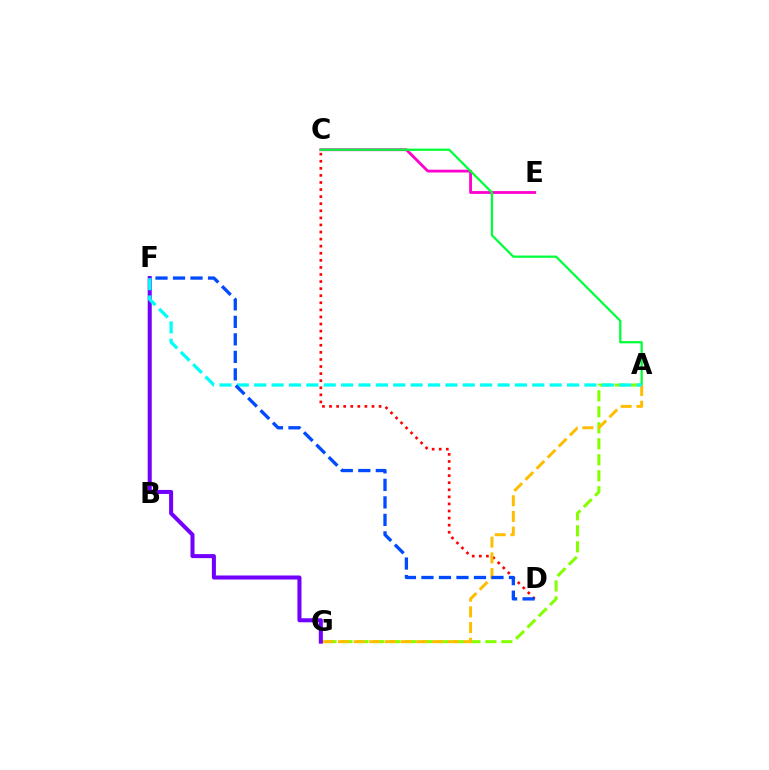{('C', 'E'): [{'color': '#ff00cf', 'line_style': 'solid', 'thickness': 2.02}], ('A', 'G'): [{'color': '#84ff00', 'line_style': 'dashed', 'thickness': 2.17}, {'color': '#ffbd00', 'line_style': 'dashed', 'thickness': 2.13}], ('A', 'C'): [{'color': '#00ff39', 'line_style': 'solid', 'thickness': 1.61}], ('C', 'D'): [{'color': '#ff0000', 'line_style': 'dotted', 'thickness': 1.92}], ('F', 'G'): [{'color': '#7200ff', 'line_style': 'solid', 'thickness': 2.9}], ('A', 'F'): [{'color': '#00fff6', 'line_style': 'dashed', 'thickness': 2.36}], ('D', 'F'): [{'color': '#004bff', 'line_style': 'dashed', 'thickness': 2.38}]}